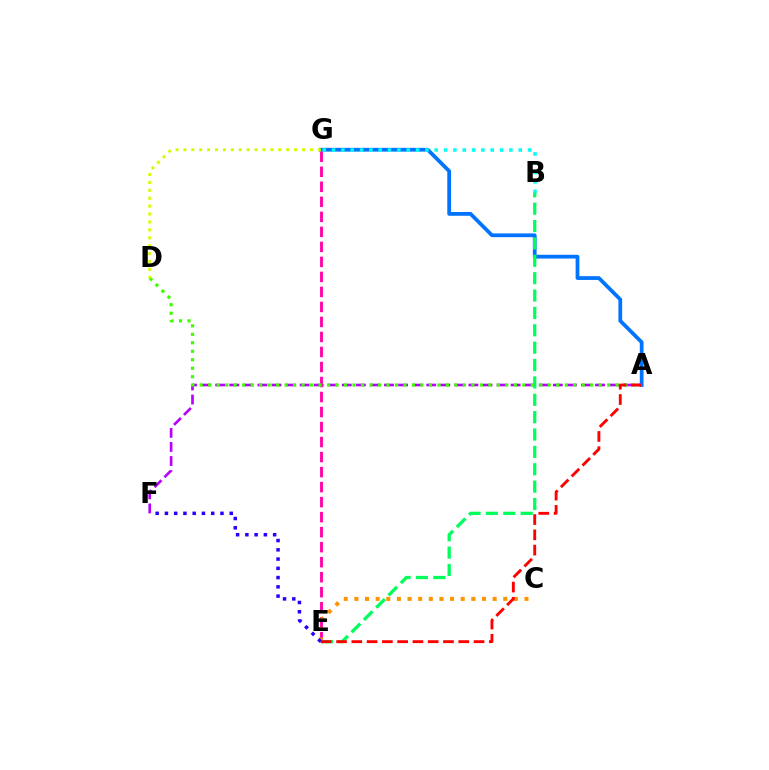{('A', 'G'): [{'color': '#0074ff', 'line_style': 'solid', 'thickness': 2.71}], ('A', 'F'): [{'color': '#b900ff', 'line_style': 'dashed', 'thickness': 1.91}], ('B', 'G'): [{'color': '#00fff6', 'line_style': 'dotted', 'thickness': 2.54}], ('E', 'G'): [{'color': '#ff00ac', 'line_style': 'dashed', 'thickness': 2.04}], ('C', 'E'): [{'color': '#ff9400', 'line_style': 'dotted', 'thickness': 2.89}], ('B', 'E'): [{'color': '#00ff5c', 'line_style': 'dashed', 'thickness': 2.36}], ('A', 'D'): [{'color': '#3dff00', 'line_style': 'dotted', 'thickness': 2.31}], ('E', 'F'): [{'color': '#2500ff', 'line_style': 'dotted', 'thickness': 2.52}], ('D', 'G'): [{'color': '#d1ff00', 'line_style': 'dotted', 'thickness': 2.15}], ('A', 'E'): [{'color': '#ff0000', 'line_style': 'dashed', 'thickness': 2.08}]}